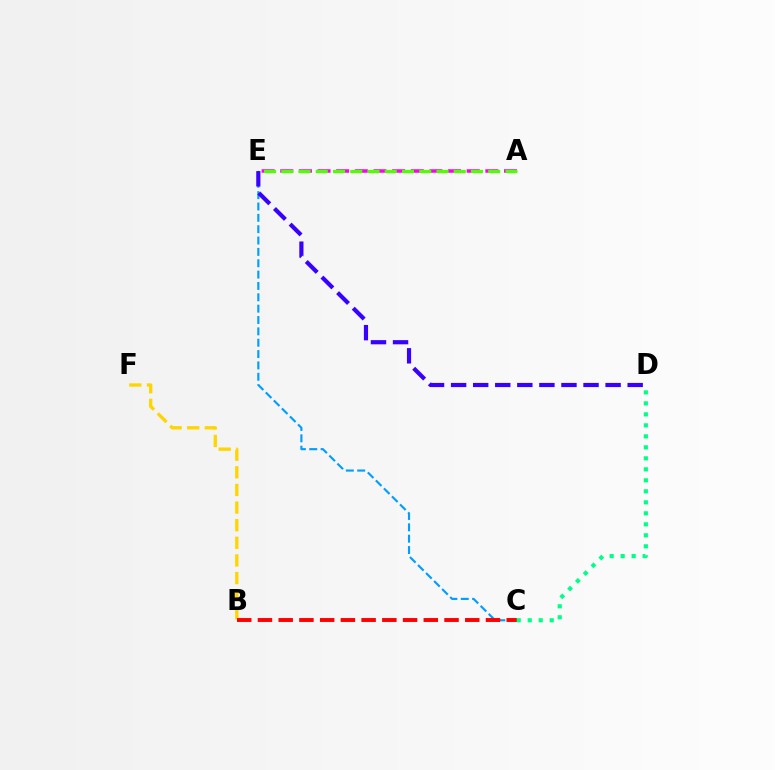{('A', 'E'): [{'color': '#ff00ed', 'line_style': 'dashed', 'thickness': 2.53}, {'color': '#4fff00', 'line_style': 'dashed', 'thickness': 2.34}], ('B', 'F'): [{'color': '#ffd500', 'line_style': 'dashed', 'thickness': 2.39}], ('C', 'E'): [{'color': '#009eff', 'line_style': 'dashed', 'thickness': 1.54}], ('B', 'C'): [{'color': '#ff0000', 'line_style': 'dashed', 'thickness': 2.82}], ('C', 'D'): [{'color': '#00ff86', 'line_style': 'dotted', 'thickness': 2.99}], ('D', 'E'): [{'color': '#3700ff', 'line_style': 'dashed', 'thickness': 3.0}]}